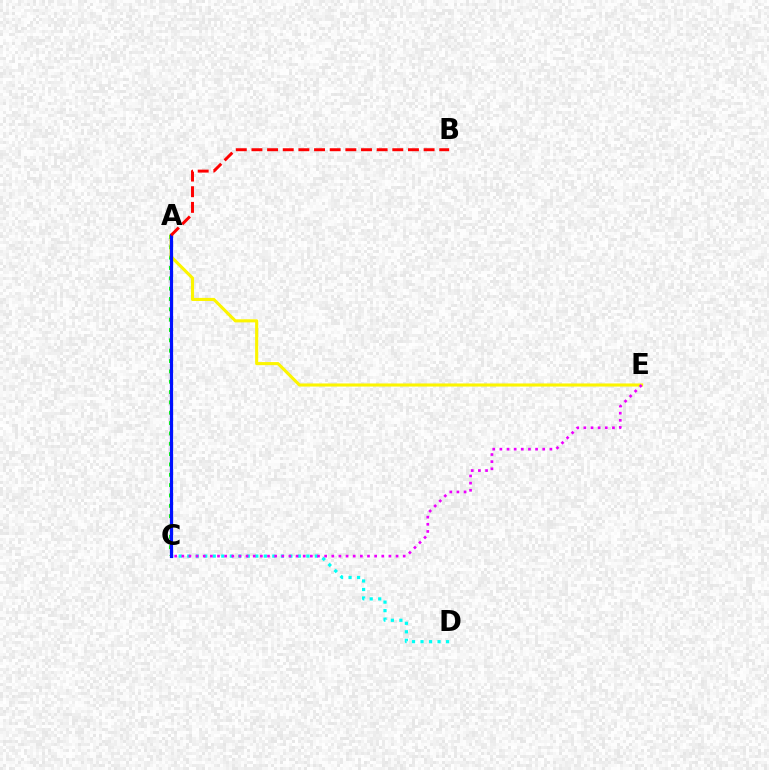{('A', 'C'): [{'color': '#08ff00', 'line_style': 'dotted', 'thickness': 2.81}, {'color': '#0010ff', 'line_style': 'solid', 'thickness': 2.31}], ('A', 'E'): [{'color': '#fcf500', 'line_style': 'solid', 'thickness': 2.23}], ('C', 'D'): [{'color': '#00fff6', 'line_style': 'dotted', 'thickness': 2.31}], ('C', 'E'): [{'color': '#ee00ff', 'line_style': 'dotted', 'thickness': 1.94}], ('A', 'B'): [{'color': '#ff0000', 'line_style': 'dashed', 'thickness': 2.13}]}